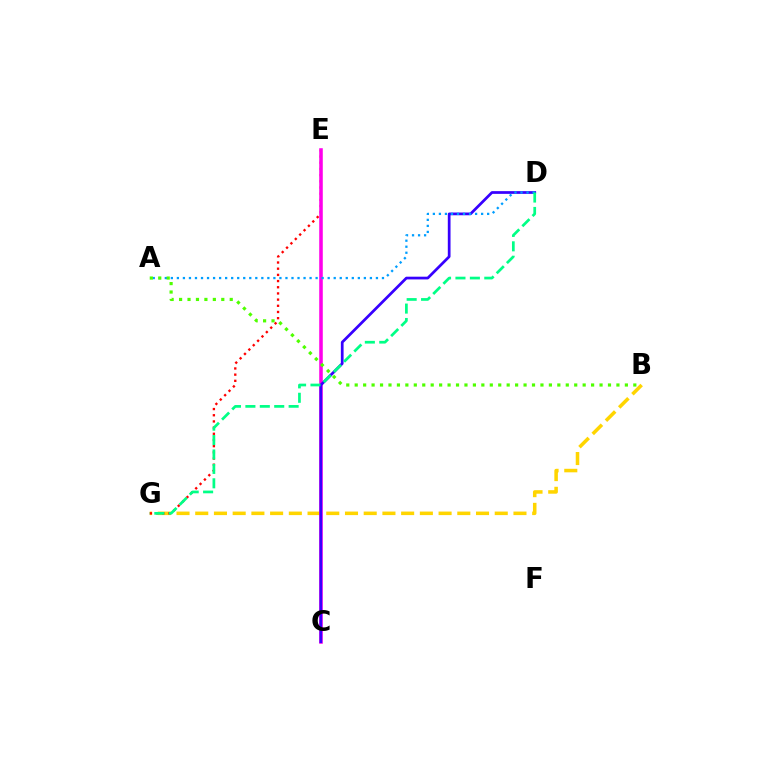{('B', 'G'): [{'color': '#ffd500', 'line_style': 'dashed', 'thickness': 2.54}], ('E', 'G'): [{'color': '#ff0000', 'line_style': 'dotted', 'thickness': 1.68}], ('C', 'E'): [{'color': '#ff00ed', 'line_style': 'solid', 'thickness': 2.56}], ('C', 'D'): [{'color': '#3700ff', 'line_style': 'solid', 'thickness': 1.97}], ('A', 'D'): [{'color': '#009eff', 'line_style': 'dotted', 'thickness': 1.64}], ('A', 'B'): [{'color': '#4fff00', 'line_style': 'dotted', 'thickness': 2.29}], ('D', 'G'): [{'color': '#00ff86', 'line_style': 'dashed', 'thickness': 1.96}]}